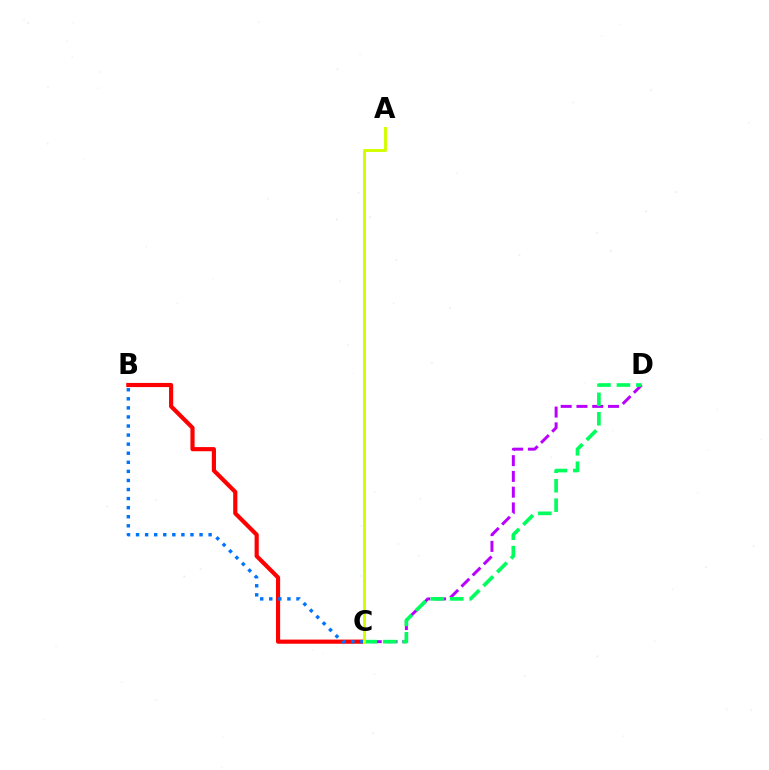{('B', 'C'): [{'color': '#ff0000', 'line_style': 'solid', 'thickness': 2.99}, {'color': '#0074ff', 'line_style': 'dotted', 'thickness': 2.46}], ('C', 'D'): [{'color': '#b900ff', 'line_style': 'dashed', 'thickness': 2.14}, {'color': '#00ff5c', 'line_style': 'dashed', 'thickness': 2.64}], ('A', 'C'): [{'color': '#d1ff00', 'line_style': 'solid', 'thickness': 2.12}]}